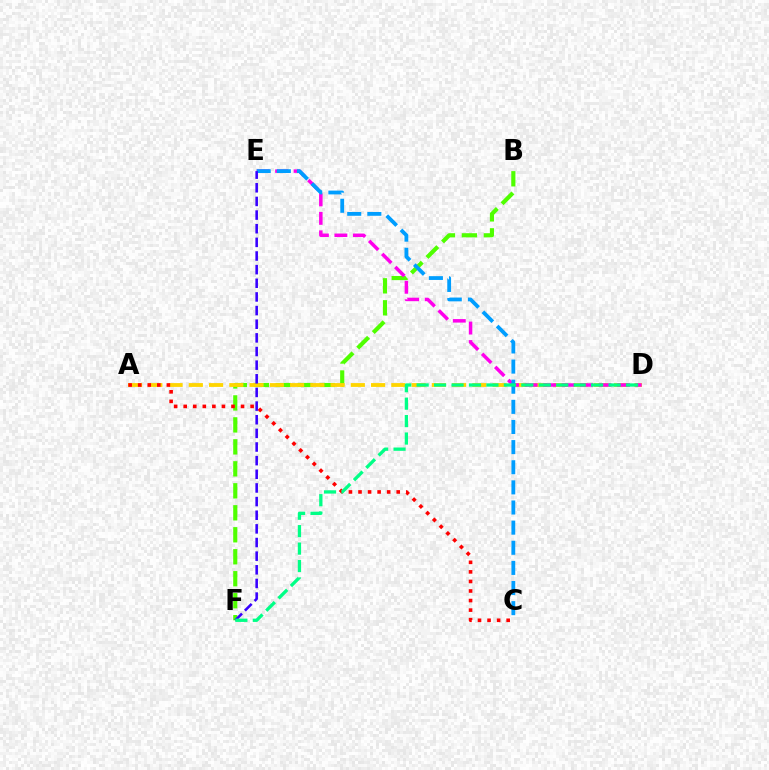{('B', 'F'): [{'color': '#4fff00', 'line_style': 'dashed', 'thickness': 2.99}], ('A', 'D'): [{'color': '#ffd500', 'line_style': 'dashed', 'thickness': 2.75}], ('A', 'C'): [{'color': '#ff0000', 'line_style': 'dotted', 'thickness': 2.6}], ('D', 'E'): [{'color': '#ff00ed', 'line_style': 'dashed', 'thickness': 2.51}], ('C', 'E'): [{'color': '#009eff', 'line_style': 'dashed', 'thickness': 2.73}], ('E', 'F'): [{'color': '#3700ff', 'line_style': 'dashed', 'thickness': 1.85}], ('D', 'F'): [{'color': '#00ff86', 'line_style': 'dashed', 'thickness': 2.37}]}